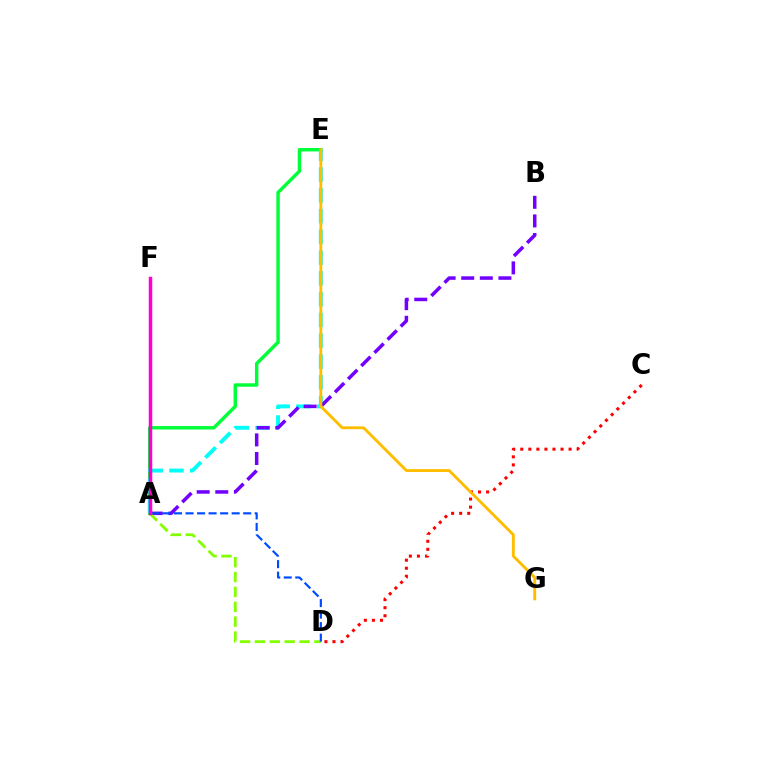{('A', 'E'): [{'color': '#00ff39', 'line_style': 'solid', 'thickness': 2.47}, {'color': '#00fff6', 'line_style': 'dashed', 'thickness': 2.82}], ('A', 'B'): [{'color': '#7200ff', 'line_style': 'dashed', 'thickness': 2.53}], ('A', 'D'): [{'color': '#84ff00', 'line_style': 'dashed', 'thickness': 2.02}, {'color': '#004bff', 'line_style': 'dashed', 'thickness': 1.57}], ('C', 'D'): [{'color': '#ff0000', 'line_style': 'dotted', 'thickness': 2.19}], ('E', 'G'): [{'color': '#ffbd00', 'line_style': 'solid', 'thickness': 2.07}], ('A', 'F'): [{'color': '#ff00cf', 'line_style': 'solid', 'thickness': 2.51}]}